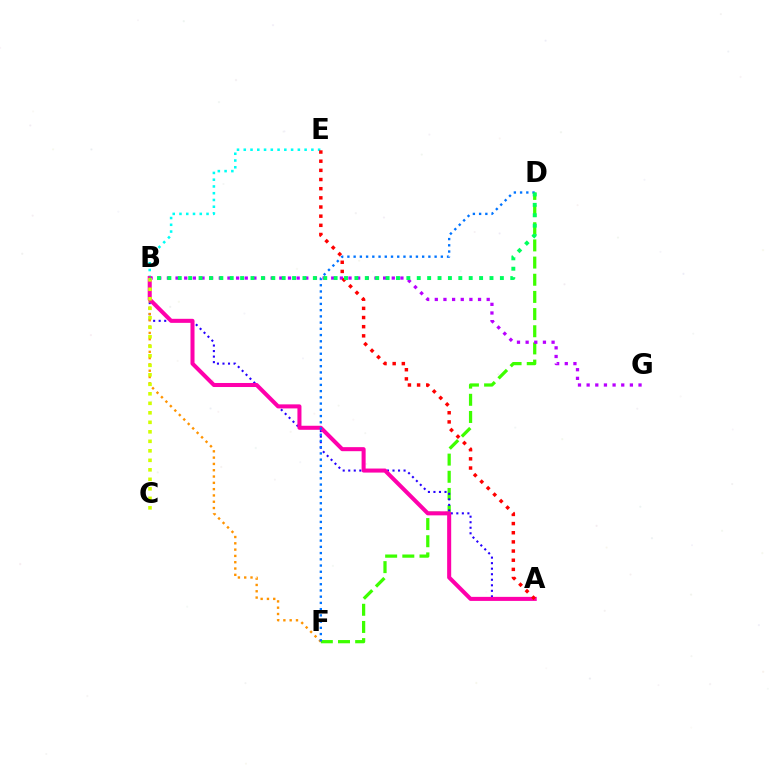{('D', 'F'): [{'color': '#3dff00', 'line_style': 'dashed', 'thickness': 2.33}, {'color': '#0074ff', 'line_style': 'dotted', 'thickness': 1.69}], ('A', 'B'): [{'color': '#2500ff', 'line_style': 'dotted', 'thickness': 1.5}, {'color': '#ff00ac', 'line_style': 'solid', 'thickness': 2.91}], ('B', 'E'): [{'color': '#00fff6', 'line_style': 'dotted', 'thickness': 1.84}], ('B', 'F'): [{'color': '#ff9400', 'line_style': 'dotted', 'thickness': 1.71}], ('B', 'G'): [{'color': '#b900ff', 'line_style': 'dotted', 'thickness': 2.35}], ('B', 'C'): [{'color': '#d1ff00', 'line_style': 'dotted', 'thickness': 2.58}], ('A', 'E'): [{'color': '#ff0000', 'line_style': 'dotted', 'thickness': 2.49}], ('B', 'D'): [{'color': '#00ff5c', 'line_style': 'dotted', 'thickness': 2.82}]}